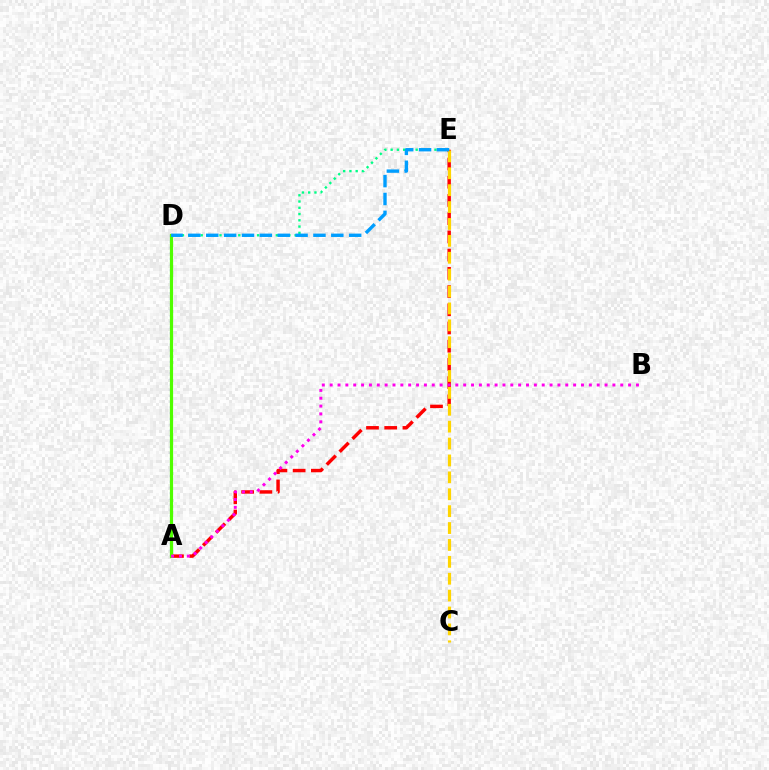{('D', 'E'): [{'color': '#00ff86', 'line_style': 'dotted', 'thickness': 1.7}, {'color': '#009eff', 'line_style': 'dashed', 'thickness': 2.43}], ('A', 'E'): [{'color': '#ff0000', 'line_style': 'dashed', 'thickness': 2.47}], ('C', 'E'): [{'color': '#ffd500', 'line_style': 'dashed', 'thickness': 2.29}], ('A', 'D'): [{'color': '#3700ff', 'line_style': 'dotted', 'thickness': 1.55}, {'color': '#4fff00', 'line_style': 'solid', 'thickness': 2.31}], ('A', 'B'): [{'color': '#ff00ed', 'line_style': 'dotted', 'thickness': 2.13}]}